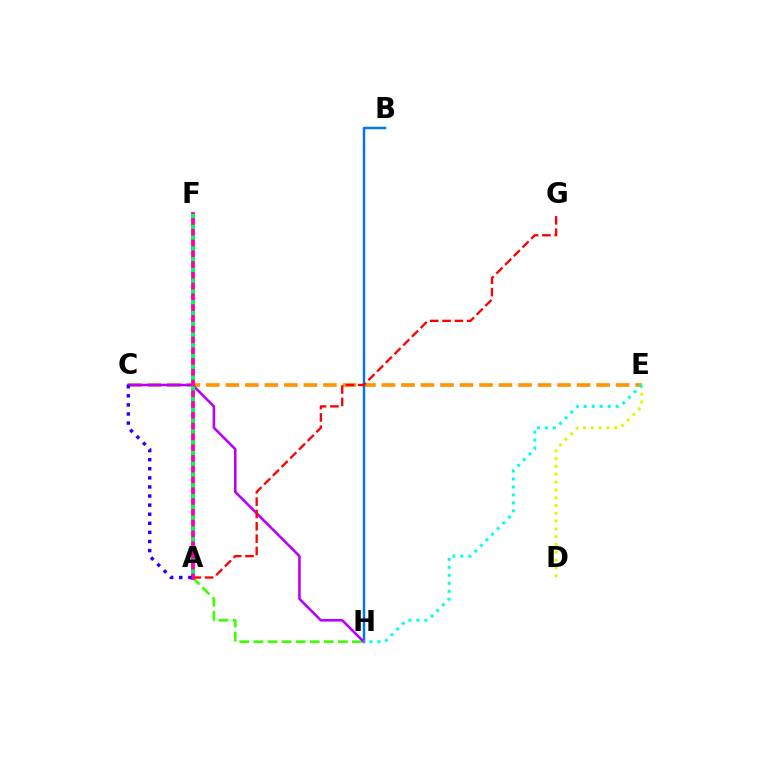{('C', 'E'): [{'color': '#ff9400', 'line_style': 'dashed', 'thickness': 2.65}], ('B', 'H'): [{'color': '#0074ff', 'line_style': 'solid', 'thickness': 1.75}], ('A', 'H'): [{'color': '#3dff00', 'line_style': 'dashed', 'thickness': 1.91}], ('D', 'E'): [{'color': '#d1ff00', 'line_style': 'dotted', 'thickness': 2.12}], ('C', 'H'): [{'color': '#b900ff', 'line_style': 'solid', 'thickness': 1.85}], ('A', 'G'): [{'color': '#ff0000', 'line_style': 'dashed', 'thickness': 1.67}], ('A', 'F'): [{'color': '#ff00ac', 'line_style': 'solid', 'thickness': 2.77}, {'color': '#00ff5c', 'line_style': 'dotted', 'thickness': 2.93}], ('A', 'C'): [{'color': '#2500ff', 'line_style': 'dotted', 'thickness': 2.47}], ('E', 'H'): [{'color': '#00fff6', 'line_style': 'dotted', 'thickness': 2.16}]}